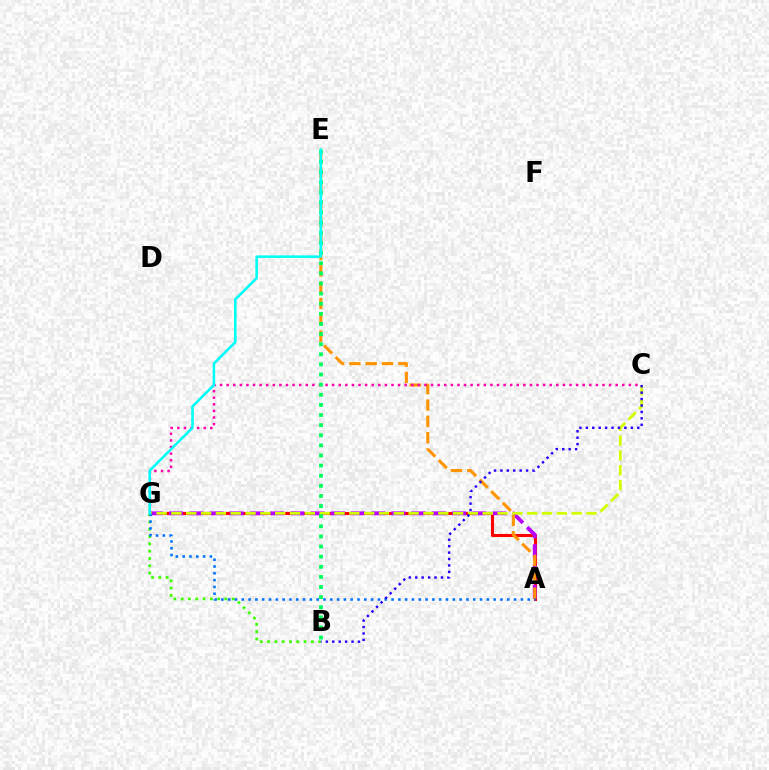{('A', 'G'): [{'color': '#ff0000', 'line_style': 'solid', 'thickness': 2.23}, {'color': '#b900ff', 'line_style': 'dashed', 'thickness': 2.75}, {'color': '#0074ff', 'line_style': 'dotted', 'thickness': 1.85}], ('A', 'E'): [{'color': '#ff9400', 'line_style': 'dashed', 'thickness': 2.22}], ('C', 'G'): [{'color': '#d1ff00', 'line_style': 'dashed', 'thickness': 2.01}, {'color': '#ff00ac', 'line_style': 'dotted', 'thickness': 1.79}], ('B', 'G'): [{'color': '#3dff00', 'line_style': 'dotted', 'thickness': 1.98}], ('B', 'E'): [{'color': '#00ff5c', 'line_style': 'dotted', 'thickness': 2.75}], ('B', 'C'): [{'color': '#2500ff', 'line_style': 'dotted', 'thickness': 1.75}], ('E', 'G'): [{'color': '#00fff6', 'line_style': 'solid', 'thickness': 1.86}]}